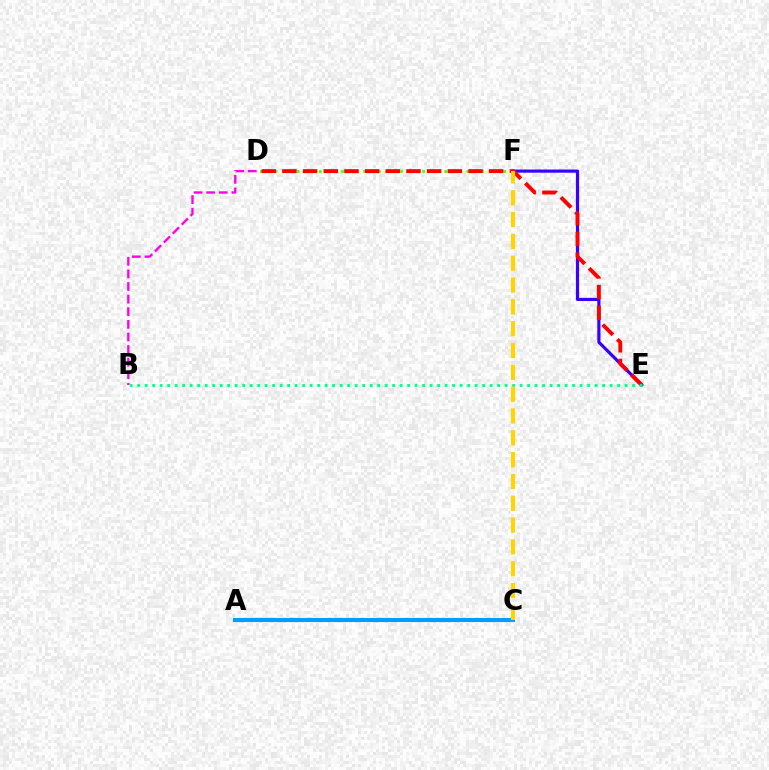{('D', 'F'): [{'color': '#4fff00', 'line_style': 'dotted', 'thickness': 2.0}], ('A', 'C'): [{'color': '#009eff', 'line_style': 'solid', 'thickness': 2.97}], ('B', 'D'): [{'color': '#ff00ed', 'line_style': 'dashed', 'thickness': 1.71}], ('E', 'F'): [{'color': '#3700ff', 'line_style': 'solid', 'thickness': 2.28}], ('D', 'E'): [{'color': '#ff0000', 'line_style': 'dashed', 'thickness': 2.81}], ('B', 'E'): [{'color': '#00ff86', 'line_style': 'dotted', 'thickness': 2.04}], ('C', 'F'): [{'color': '#ffd500', 'line_style': 'dashed', 'thickness': 2.96}]}